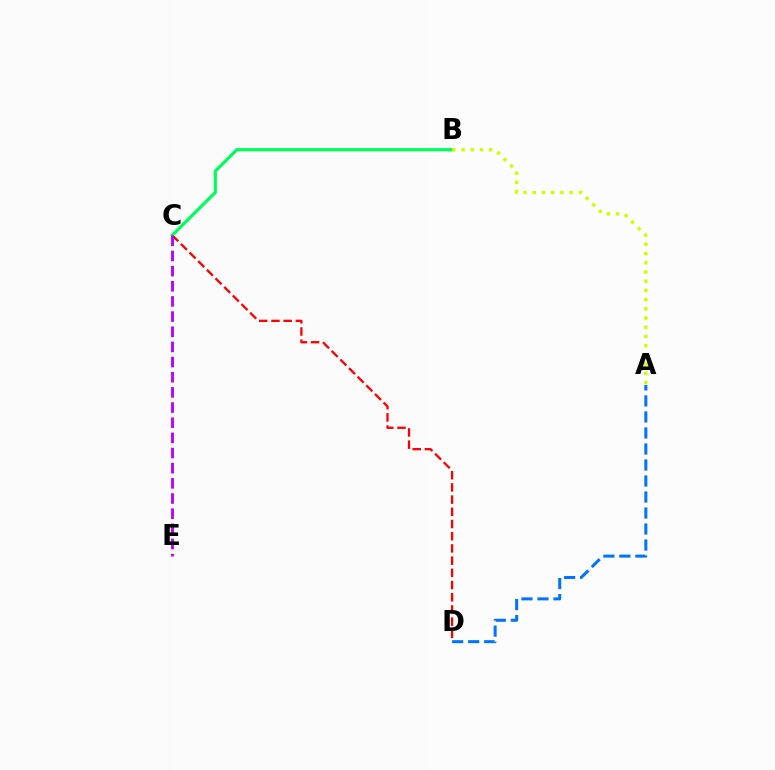{('C', 'D'): [{'color': '#ff0000', 'line_style': 'dashed', 'thickness': 1.66}], ('B', 'C'): [{'color': '#00ff5c', 'line_style': 'solid', 'thickness': 2.3}], ('A', 'B'): [{'color': '#d1ff00', 'line_style': 'dotted', 'thickness': 2.5}], ('C', 'E'): [{'color': '#b900ff', 'line_style': 'dashed', 'thickness': 2.06}], ('A', 'D'): [{'color': '#0074ff', 'line_style': 'dashed', 'thickness': 2.18}]}